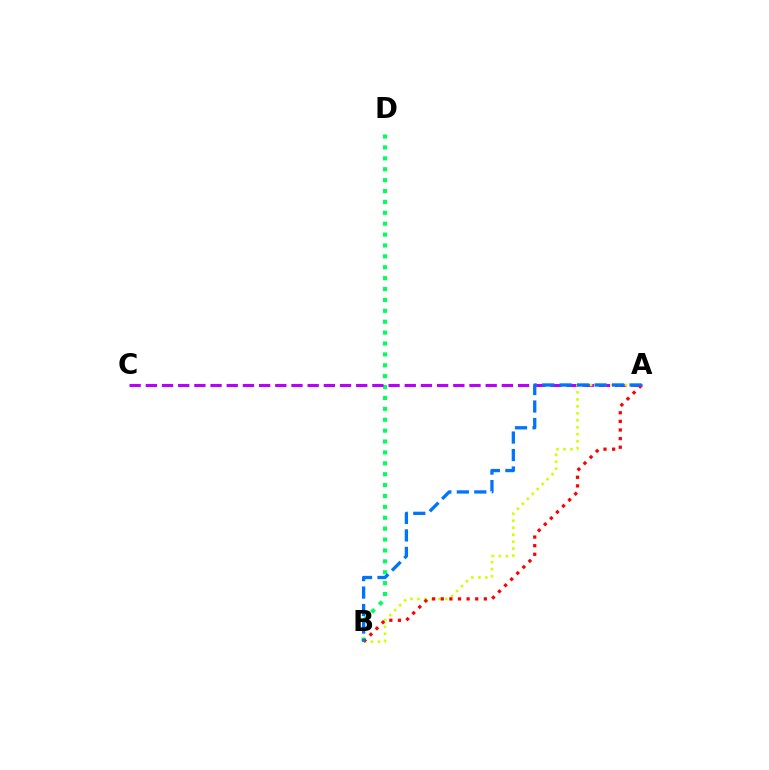{('B', 'D'): [{'color': '#00ff5c', 'line_style': 'dotted', 'thickness': 2.96}], ('A', 'C'): [{'color': '#b900ff', 'line_style': 'dashed', 'thickness': 2.2}], ('A', 'B'): [{'color': '#d1ff00', 'line_style': 'dotted', 'thickness': 1.9}, {'color': '#ff0000', 'line_style': 'dotted', 'thickness': 2.34}, {'color': '#0074ff', 'line_style': 'dashed', 'thickness': 2.37}]}